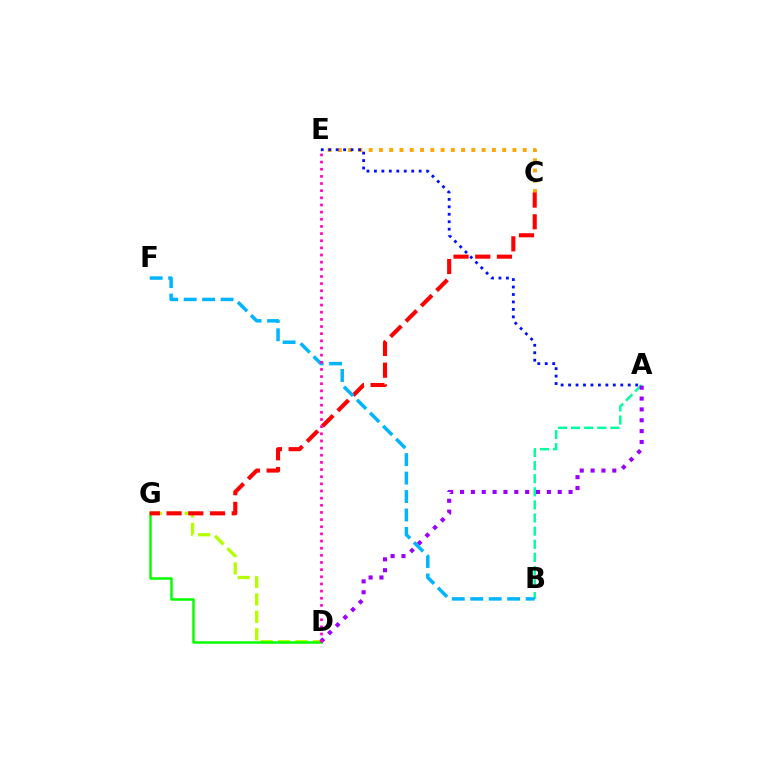{('D', 'G'): [{'color': '#b3ff00', 'line_style': 'dashed', 'thickness': 2.37}, {'color': '#08ff00', 'line_style': 'solid', 'thickness': 1.8}], ('A', 'B'): [{'color': '#00ff9d', 'line_style': 'dashed', 'thickness': 1.78}], ('C', 'E'): [{'color': '#ffa500', 'line_style': 'dotted', 'thickness': 2.79}], ('C', 'G'): [{'color': '#ff0000', 'line_style': 'dashed', 'thickness': 2.95}], ('A', 'E'): [{'color': '#0010ff', 'line_style': 'dotted', 'thickness': 2.03}], ('A', 'D'): [{'color': '#9b00ff', 'line_style': 'dotted', 'thickness': 2.95}], ('B', 'F'): [{'color': '#00b5ff', 'line_style': 'dashed', 'thickness': 2.51}], ('D', 'E'): [{'color': '#ff00bd', 'line_style': 'dotted', 'thickness': 1.94}]}